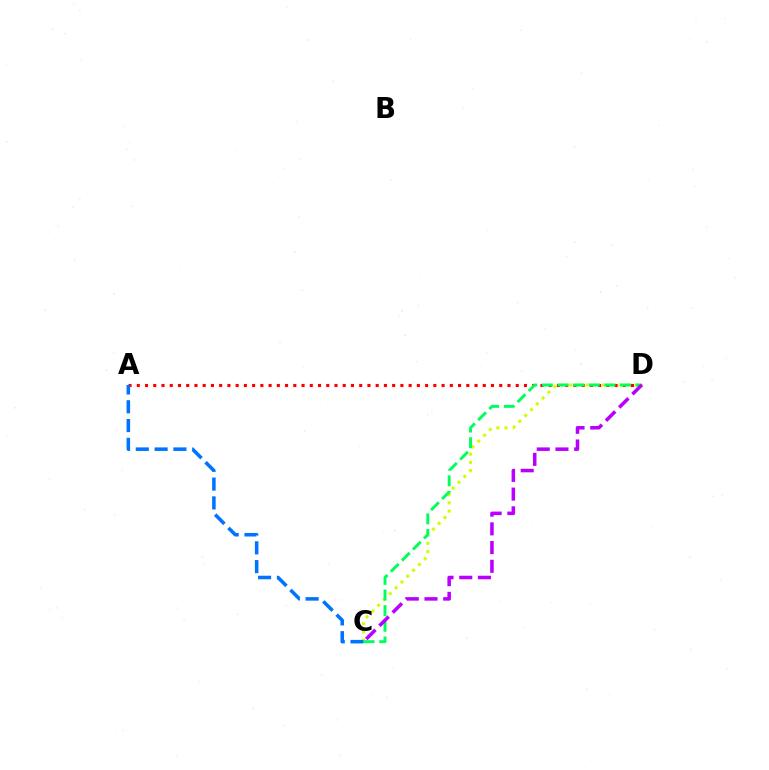{('C', 'D'): [{'color': '#d1ff00', 'line_style': 'dotted', 'thickness': 2.23}, {'color': '#00ff5c', 'line_style': 'dashed', 'thickness': 2.13}, {'color': '#b900ff', 'line_style': 'dashed', 'thickness': 2.54}], ('A', 'D'): [{'color': '#ff0000', 'line_style': 'dotted', 'thickness': 2.24}], ('A', 'C'): [{'color': '#0074ff', 'line_style': 'dashed', 'thickness': 2.55}]}